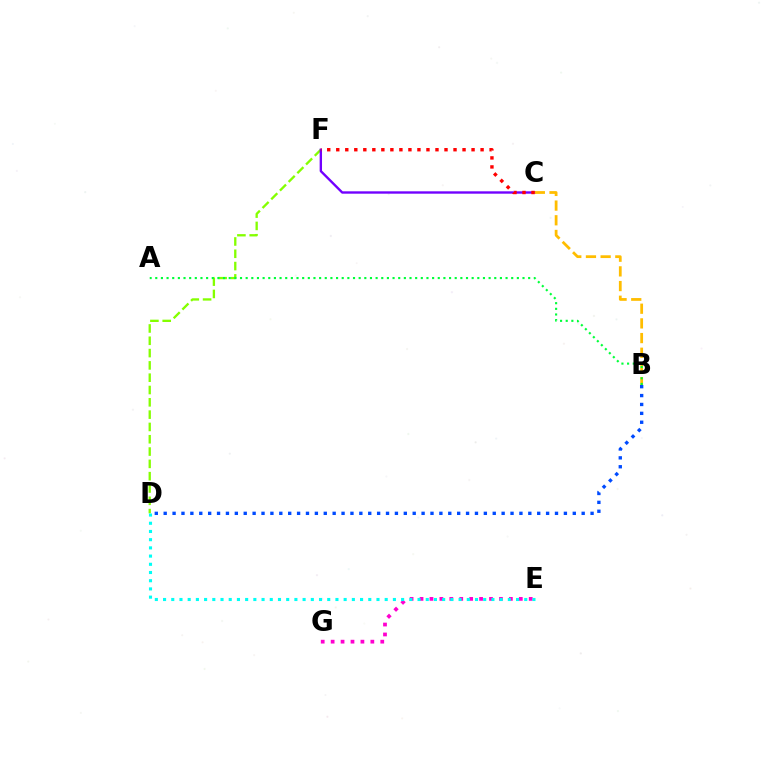{('D', 'F'): [{'color': '#84ff00', 'line_style': 'dashed', 'thickness': 1.67}], ('E', 'G'): [{'color': '#ff00cf', 'line_style': 'dotted', 'thickness': 2.7}], ('C', 'F'): [{'color': '#7200ff', 'line_style': 'solid', 'thickness': 1.71}, {'color': '#ff0000', 'line_style': 'dotted', 'thickness': 2.45}], ('D', 'E'): [{'color': '#00fff6', 'line_style': 'dotted', 'thickness': 2.23}], ('B', 'C'): [{'color': '#ffbd00', 'line_style': 'dashed', 'thickness': 1.99}], ('A', 'B'): [{'color': '#00ff39', 'line_style': 'dotted', 'thickness': 1.54}], ('B', 'D'): [{'color': '#004bff', 'line_style': 'dotted', 'thickness': 2.42}]}